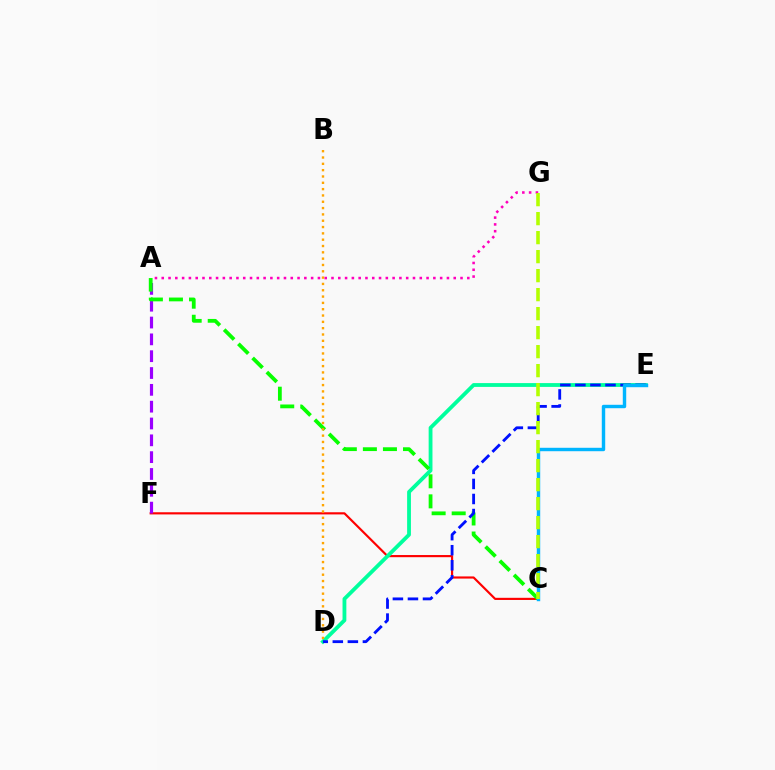{('C', 'F'): [{'color': '#ff0000', 'line_style': 'solid', 'thickness': 1.55}], ('A', 'F'): [{'color': '#9b00ff', 'line_style': 'dashed', 'thickness': 2.29}], ('D', 'E'): [{'color': '#00ff9d', 'line_style': 'solid', 'thickness': 2.75}, {'color': '#0010ff', 'line_style': 'dashed', 'thickness': 2.04}], ('A', 'C'): [{'color': '#08ff00', 'line_style': 'dashed', 'thickness': 2.72}], ('A', 'G'): [{'color': '#ff00bd', 'line_style': 'dotted', 'thickness': 1.84}], ('B', 'D'): [{'color': '#ffa500', 'line_style': 'dotted', 'thickness': 1.72}], ('C', 'E'): [{'color': '#00b5ff', 'line_style': 'solid', 'thickness': 2.46}], ('C', 'G'): [{'color': '#b3ff00', 'line_style': 'dashed', 'thickness': 2.58}]}